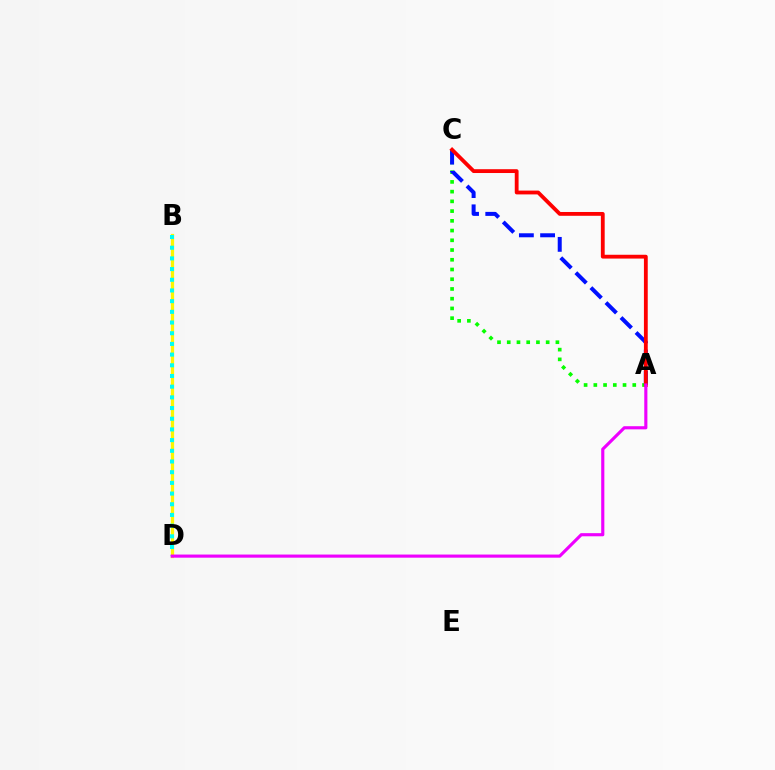{('A', 'C'): [{'color': '#08ff00', 'line_style': 'dotted', 'thickness': 2.64}, {'color': '#0010ff', 'line_style': 'dashed', 'thickness': 2.88}, {'color': '#ff0000', 'line_style': 'solid', 'thickness': 2.74}], ('B', 'D'): [{'color': '#fcf500', 'line_style': 'solid', 'thickness': 2.34}, {'color': '#00fff6', 'line_style': 'dotted', 'thickness': 2.9}], ('A', 'D'): [{'color': '#ee00ff', 'line_style': 'solid', 'thickness': 2.25}]}